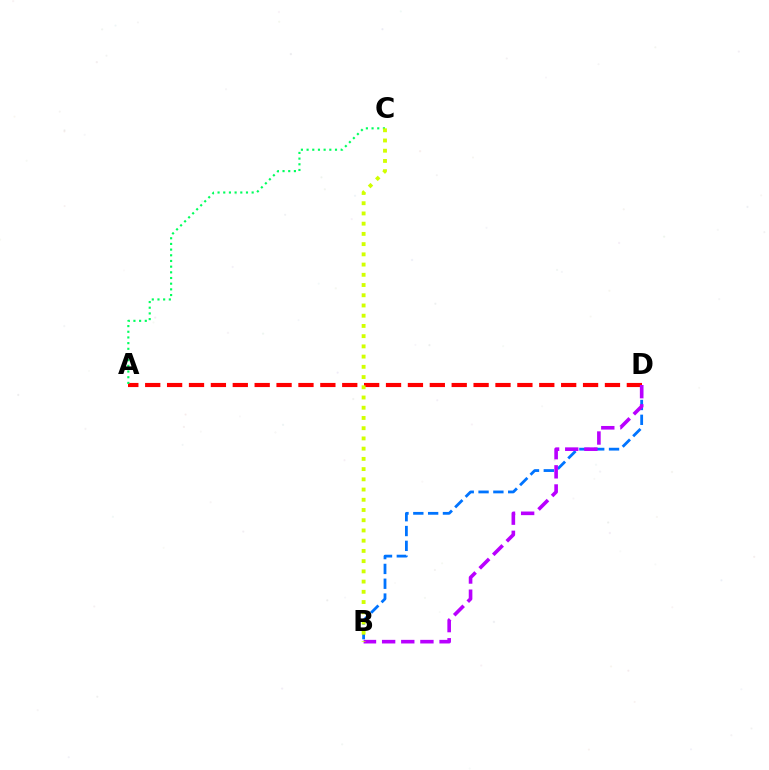{('B', 'D'): [{'color': '#0074ff', 'line_style': 'dashed', 'thickness': 2.01}, {'color': '#b900ff', 'line_style': 'dashed', 'thickness': 2.6}], ('A', 'D'): [{'color': '#ff0000', 'line_style': 'dashed', 'thickness': 2.97}], ('A', 'C'): [{'color': '#00ff5c', 'line_style': 'dotted', 'thickness': 1.54}], ('B', 'C'): [{'color': '#d1ff00', 'line_style': 'dotted', 'thickness': 2.78}]}